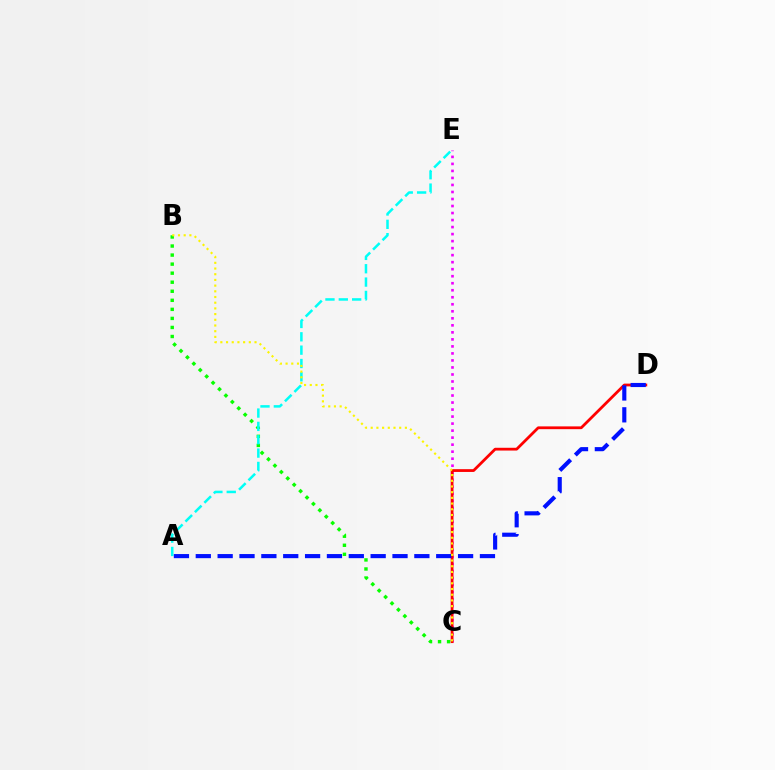{('B', 'C'): [{'color': '#08ff00', 'line_style': 'dotted', 'thickness': 2.46}, {'color': '#fcf500', 'line_style': 'dotted', 'thickness': 1.55}], ('A', 'E'): [{'color': '#00fff6', 'line_style': 'dashed', 'thickness': 1.81}], ('C', 'E'): [{'color': '#ee00ff', 'line_style': 'dotted', 'thickness': 1.91}], ('C', 'D'): [{'color': '#ff0000', 'line_style': 'solid', 'thickness': 2.0}], ('A', 'D'): [{'color': '#0010ff', 'line_style': 'dashed', 'thickness': 2.97}]}